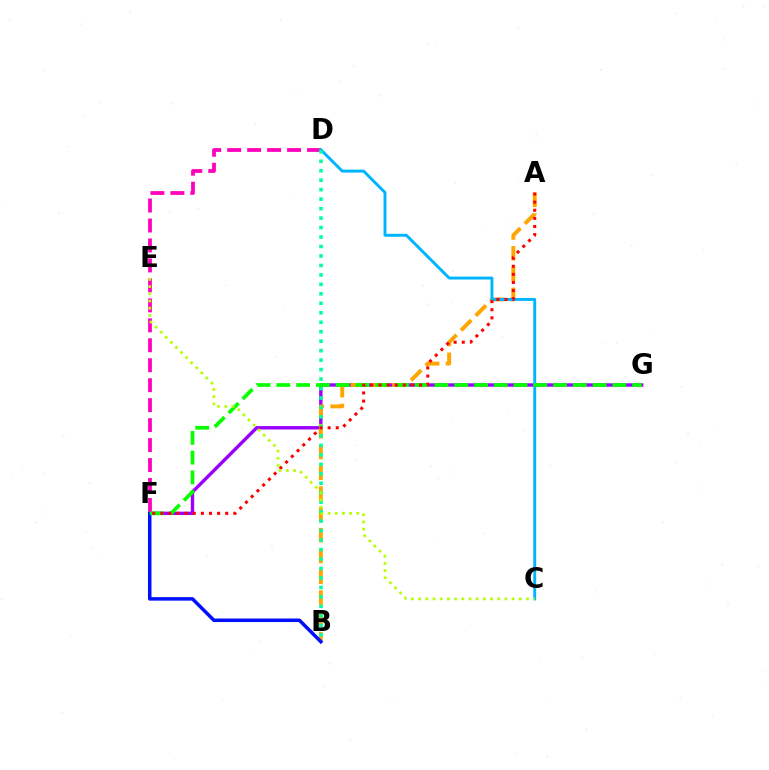{('F', 'G'): [{'color': '#9b00ff', 'line_style': 'solid', 'thickness': 2.45}, {'color': '#08ff00', 'line_style': 'dashed', 'thickness': 2.69}], ('A', 'B'): [{'color': '#ffa500', 'line_style': 'dashed', 'thickness': 2.83}], ('B', 'F'): [{'color': '#0010ff', 'line_style': 'solid', 'thickness': 2.53}], ('D', 'F'): [{'color': '#ff00bd', 'line_style': 'dashed', 'thickness': 2.71}], ('C', 'D'): [{'color': '#00b5ff', 'line_style': 'solid', 'thickness': 2.11}], ('B', 'D'): [{'color': '#00ff9d', 'line_style': 'dotted', 'thickness': 2.57}], ('A', 'F'): [{'color': '#ff0000', 'line_style': 'dotted', 'thickness': 2.2}], ('C', 'E'): [{'color': '#b3ff00', 'line_style': 'dotted', 'thickness': 1.95}]}